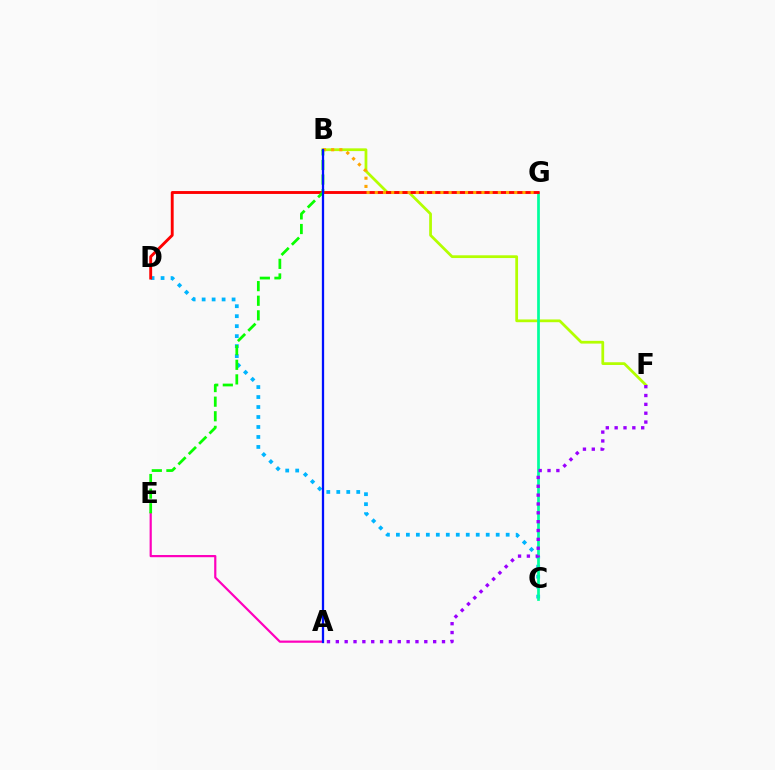{('C', 'D'): [{'color': '#00b5ff', 'line_style': 'dotted', 'thickness': 2.71}], ('A', 'E'): [{'color': '#ff00bd', 'line_style': 'solid', 'thickness': 1.58}], ('B', 'F'): [{'color': '#b3ff00', 'line_style': 'solid', 'thickness': 1.98}], ('C', 'G'): [{'color': '#00ff9d', 'line_style': 'solid', 'thickness': 1.96}], ('A', 'F'): [{'color': '#9b00ff', 'line_style': 'dotted', 'thickness': 2.4}], ('D', 'G'): [{'color': '#ff0000', 'line_style': 'solid', 'thickness': 2.07}], ('B', 'G'): [{'color': '#ffa500', 'line_style': 'dotted', 'thickness': 2.23}], ('B', 'E'): [{'color': '#08ff00', 'line_style': 'dashed', 'thickness': 1.98}], ('A', 'B'): [{'color': '#0010ff', 'line_style': 'solid', 'thickness': 1.64}]}